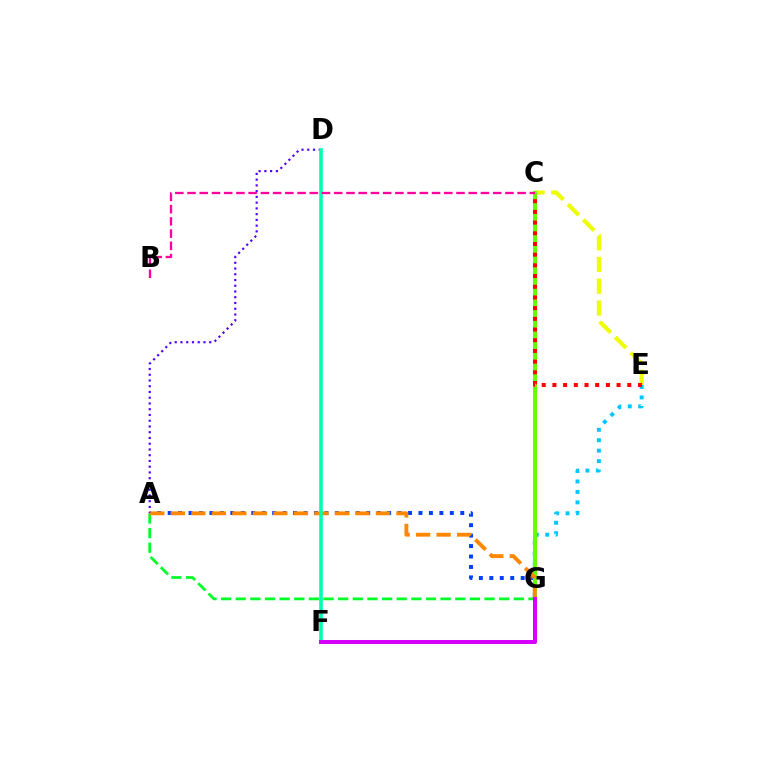{('A', 'D'): [{'color': '#4f00ff', 'line_style': 'dotted', 'thickness': 1.56}], ('E', 'G'): [{'color': '#00c7ff', 'line_style': 'dotted', 'thickness': 2.84}], ('A', 'G'): [{'color': '#003fff', 'line_style': 'dotted', 'thickness': 2.84}, {'color': '#00ff27', 'line_style': 'dashed', 'thickness': 1.99}, {'color': '#ff8800', 'line_style': 'dashed', 'thickness': 2.79}], ('C', 'E'): [{'color': '#eeff00', 'line_style': 'dashed', 'thickness': 2.96}, {'color': '#ff0000', 'line_style': 'dotted', 'thickness': 2.91}], ('C', 'G'): [{'color': '#66ff00', 'line_style': 'solid', 'thickness': 2.92}], ('D', 'F'): [{'color': '#00ffaf', 'line_style': 'solid', 'thickness': 2.57}], ('B', 'C'): [{'color': '#ff00a0', 'line_style': 'dashed', 'thickness': 1.66}], ('F', 'G'): [{'color': '#d600ff', 'line_style': 'solid', 'thickness': 2.9}]}